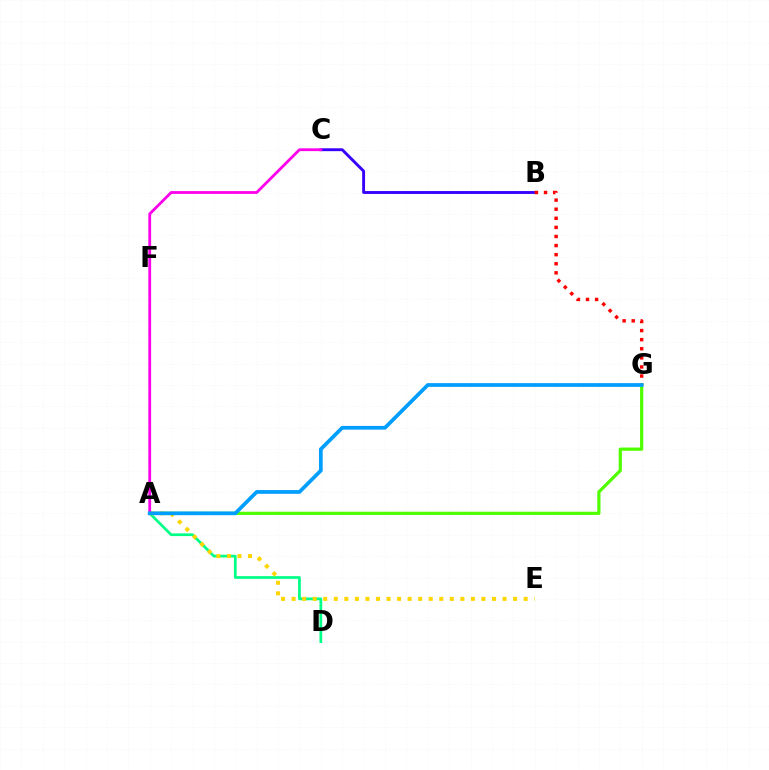{('B', 'C'): [{'color': '#3700ff', 'line_style': 'solid', 'thickness': 2.07}], ('B', 'G'): [{'color': '#ff0000', 'line_style': 'dotted', 'thickness': 2.47}], ('A', 'G'): [{'color': '#4fff00', 'line_style': 'solid', 'thickness': 2.3}, {'color': '#009eff', 'line_style': 'solid', 'thickness': 2.69}], ('A', 'D'): [{'color': '#00ff86', 'line_style': 'solid', 'thickness': 1.96}], ('A', 'E'): [{'color': '#ffd500', 'line_style': 'dotted', 'thickness': 2.87}], ('A', 'C'): [{'color': '#ff00ed', 'line_style': 'solid', 'thickness': 2.02}]}